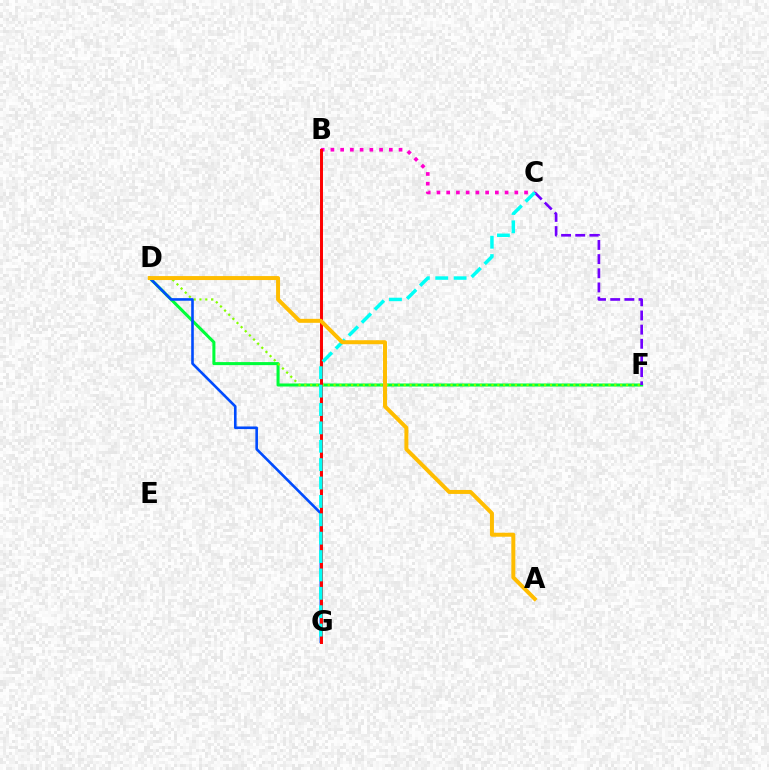{('B', 'C'): [{'color': '#ff00cf', 'line_style': 'dotted', 'thickness': 2.64}], ('D', 'F'): [{'color': '#00ff39', 'line_style': 'solid', 'thickness': 2.19}, {'color': '#84ff00', 'line_style': 'dotted', 'thickness': 1.59}], ('D', 'G'): [{'color': '#004bff', 'line_style': 'solid', 'thickness': 1.88}], ('B', 'G'): [{'color': '#ff0000', 'line_style': 'solid', 'thickness': 2.14}], ('C', 'F'): [{'color': '#7200ff', 'line_style': 'dashed', 'thickness': 1.92}], ('C', 'G'): [{'color': '#00fff6', 'line_style': 'dashed', 'thickness': 2.5}], ('A', 'D'): [{'color': '#ffbd00', 'line_style': 'solid', 'thickness': 2.87}]}